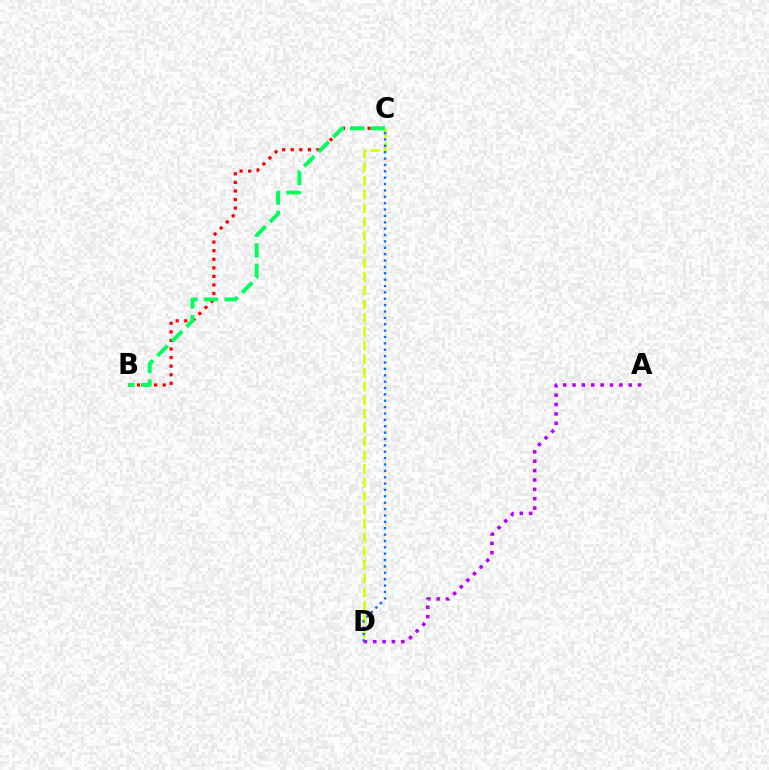{('B', 'C'): [{'color': '#ff0000', 'line_style': 'dotted', 'thickness': 2.33}, {'color': '#00ff5c', 'line_style': 'dashed', 'thickness': 2.79}], ('C', 'D'): [{'color': '#d1ff00', 'line_style': 'dashed', 'thickness': 1.86}, {'color': '#0074ff', 'line_style': 'dotted', 'thickness': 1.73}], ('A', 'D'): [{'color': '#b900ff', 'line_style': 'dotted', 'thickness': 2.54}]}